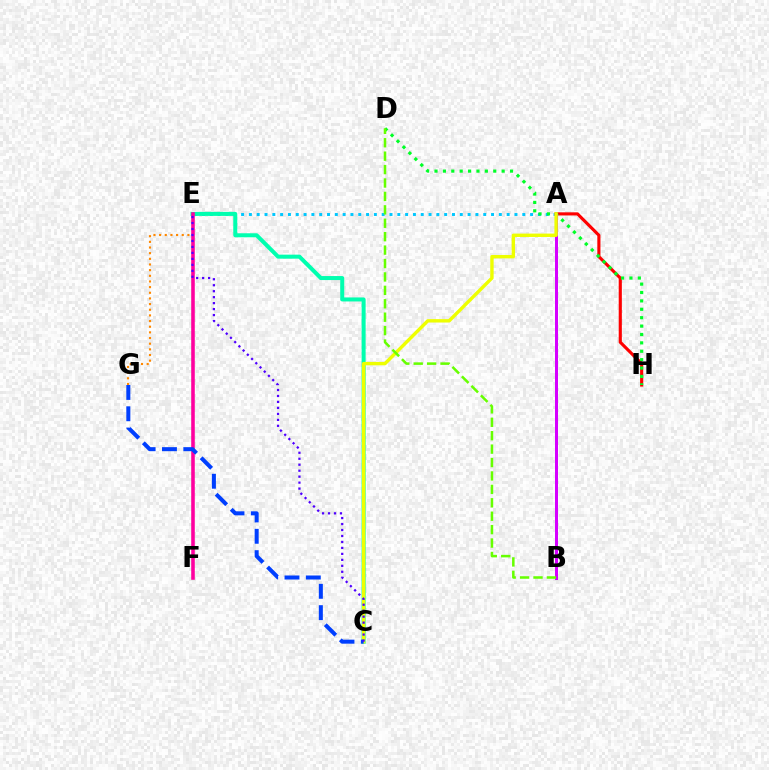{('A', 'E'): [{'color': '#00c7ff', 'line_style': 'dotted', 'thickness': 2.12}], ('E', 'G'): [{'color': '#ff8800', 'line_style': 'dotted', 'thickness': 1.54}], ('A', 'H'): [{'color': '#ff0000', 'line_style': 'solid', 'thickness': 2.25}], ('D', 'H'): [{'color': '#00ff27', 'line_style': 'dotted', 'thickness': 2.28}], ('A', 'B'): [{'color': '#d600ff', 'line_style': 'solid', 'thickness': 2.16}], ('C', 'E'): [{'color': '#00ffaf', 'line_style': 'solid', 'thickness': 2.89}, {'color': '#4f00ff', 'line_style': 'dotted', 'thickness': 1.62}], ('A', 'C'): [{'color': '#eeff00', 'line_style': 'solid', 'thickness': 2.44}], ('B', 'D'): [{'color': '#66ff00', 'line_style': 'dashed', 'thickness': 1.82}], ('E', 'F'): [{'color': '#ff00a0', 'line_style': 'solid', 'thickness': 2.57}], ('C', 'G'): [{'color': '#003fff', 'line_style': 'dashed', 'thickness': 2.9}]}